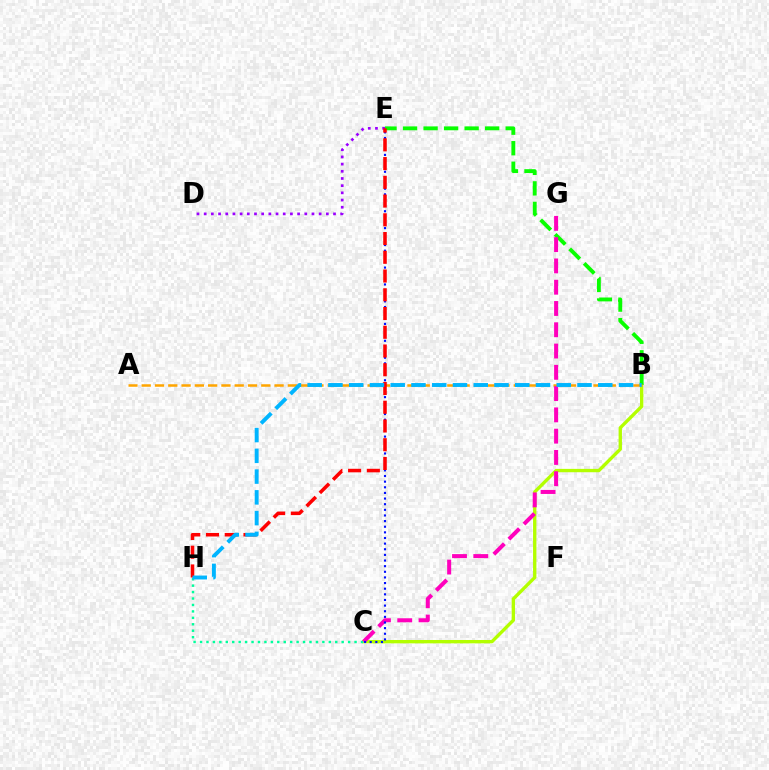{('D', 'E'): [{'color': '#9b00ff', 'line_style': 'dotted', 'thickness': 1.95}], ('B', 'C'): [{'color': '#b3ff00', 'line_style': 'solid', 'thickness': 2.41}], ('B', 'E'): [{'color': '#08ff00', 'line_style': 'dashed', 'thickness': 2.79}], ('A', 'B'): [{'color': '#ffa500', 'line_style': 'dashed', 'thickness': 1.81}], ('C', 'H'): [{'color': '#00ff9d', 'line_style': 'dotted', 'thickness': 1.75}], ('C', 'G'): [{'color': '#ff00bd', 'line_style': 'dashed', 'thickness': 2.89}], ('C', 'E'): [{'color': '#0010ff', 'line_style': 'dotted', 'thickness': 1.53}], ('E', 'H'): [{'color': '#ff0000', 'line_style': 'dashed', 'thickness': 2.55}], ('B', 'H'): [{'color': '#00b5ff', 'line_style': 'dashed', 'thickness': 2.82}]}